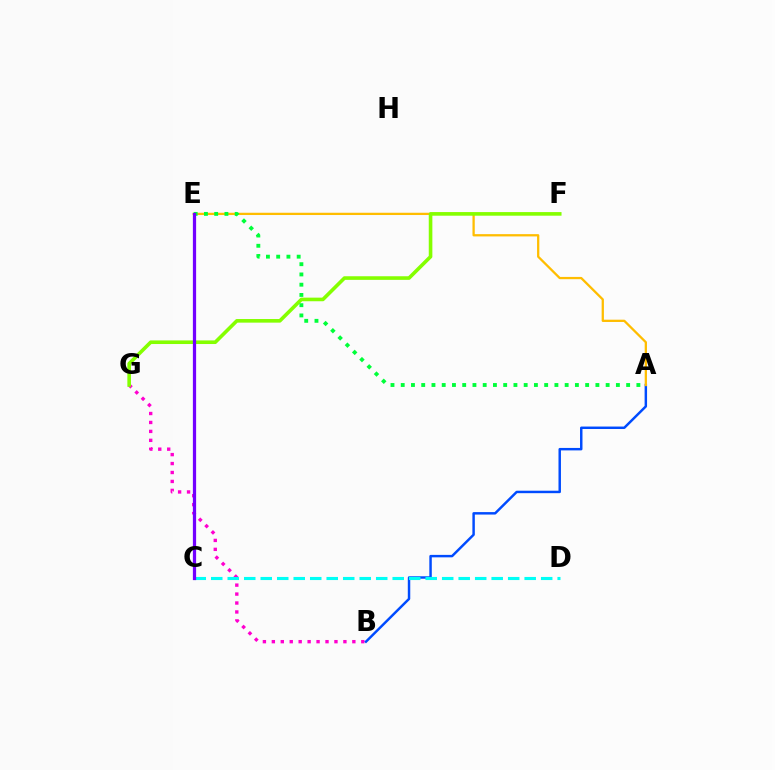{('B', 'G'): [{'color': '#ff00cf', 'line_style': 'dotted', 'thickness': 2.43}], ('A', 'B'): [{'color': '#004bff', 'line_style': 'solid', 'thickness': 1.77}], ('A', 'E'): [{'color': '#ffbd00', 'line_style': 'solid', 'thickness': 1.64}, {'color': '#00ff39', 'line_style': 'dotted', 'thickness': 2.78}], ('F', 'G'): [{'color': '#84ff00', 'line_style': 'solid', 'thickness': 2.6}], ('C', 'E'): [{'color': '#ff0000', 'line_style': 'solid', 'thickness': 1.88}, {'color': '#7200ff', 'line_style': 'solid', 'thickness': 2.33}], ('C', 'D'): [{'color': '#00fff6', 'line_style': 'dashed', 'thickness': 2.24}]}